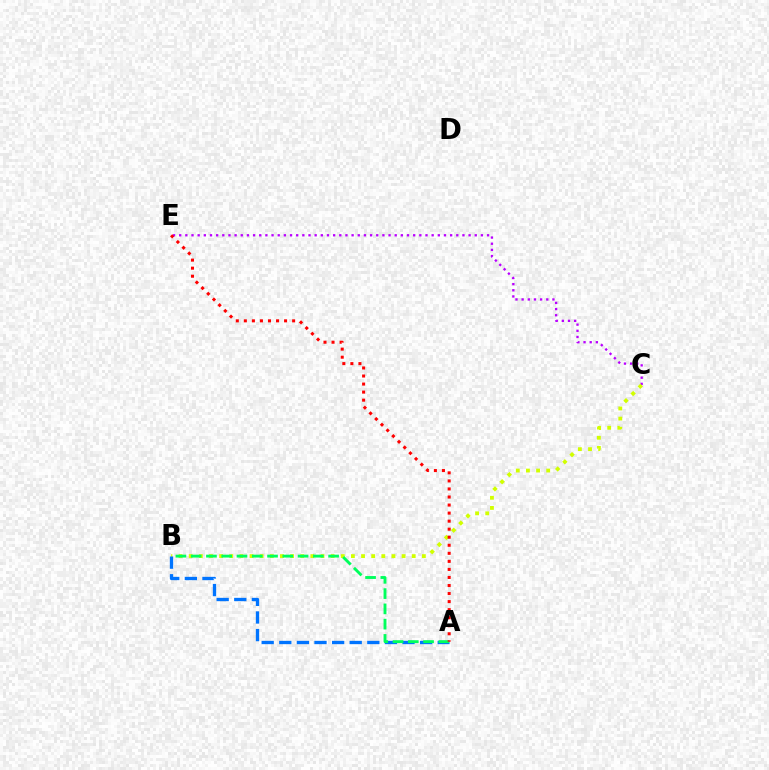{('C', 'E'): [{'color': '#b900ff', 'line_style': 'dotted', 'thickness': 1.67}], ('B', 'C'): [{'color': '#d1ff00', 'line_style': 'dotted', 'thickness': 2.75}], ('A', 'B'): [{'color': '#0074ff', 'line_style': 'dashed', 'thickness': 2.39}, {'color': '#00ff5c', 'line_style': 'dashed', 'thickness': 2.07}], ('A', 'E'): [{'color': '#ff0000', 'line_style': 'dotted', 'thickness': 2.19}]}